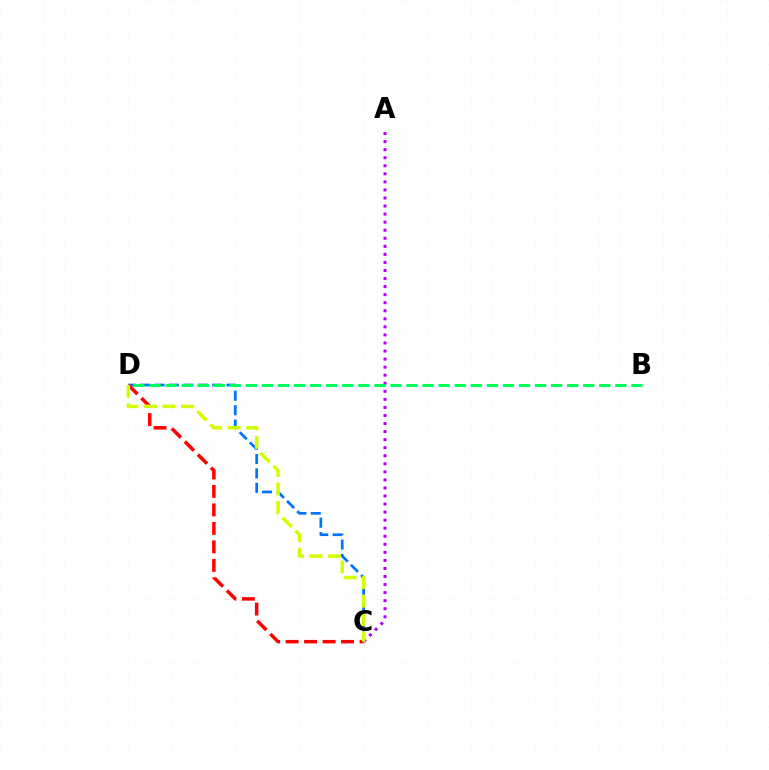{('A', 'C'): [{'color': '#b900ff', 'line_style': 'dotted', 'thickness': 2.19}], ('C', 'D'): [{'color': '#0074ff', 'line_style': 'dashed', 'thickness': 1.96}, {'color': '#ff0000', 'line_style': 'dashed', 'thickness': 2.51}, {'color': '#d1ff00', 'line_style': 'dashed', 'thickness': 2.52}], ('B', 'D'): [{'color': '#00ff5c', 'line_style': 'dashed', 'thickness': 2.18}]}